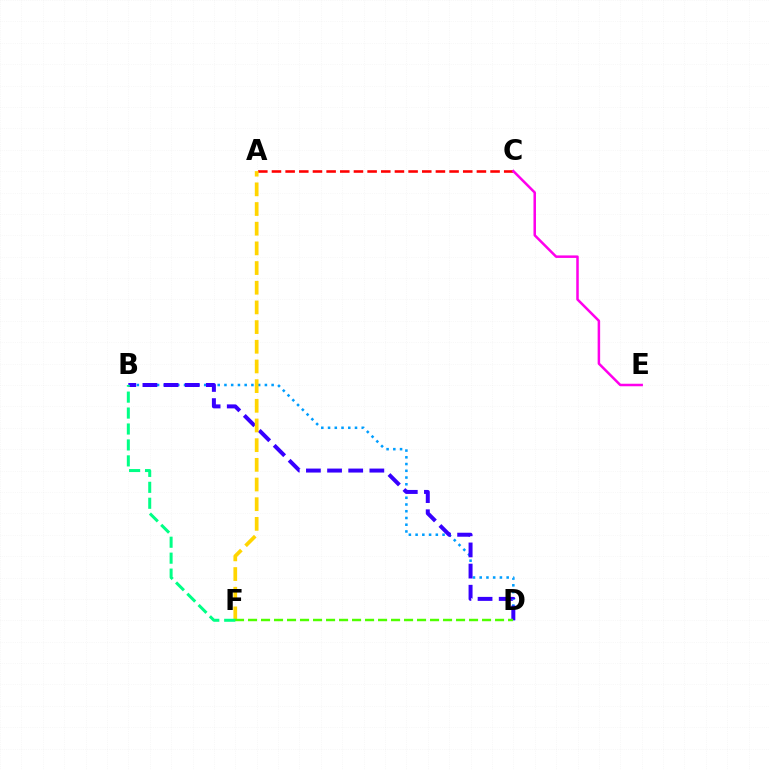{('B', 'D'): [{'color': '#009eff', 'line_style': 'dotted', 'thickness': 1.83}, {'color': '#3700ff', 'line_style': 'dashed', 'thickness': 2.87}], ('A', 'C'): [{'color': '#ff0000', 'line_style': 'dashed', 'thickness': 1.86}], ('A', 'F'): [{'color': '#ffd500', 'line_style': 'dashed', 'thickness': 2.67}], ('C', 'E'): [{'color': '#ff00ed', 'line_style': 'solid', 'thickness': 1.81}], ('D', 'F'): [{'color': '#4fff00', 'line_style': 'dashed', 'thickness': 1.77}], ('B', 'F'): [{'color': '#00ff86', 'line_style': 'dashed', 'thickness': 2.17}]}